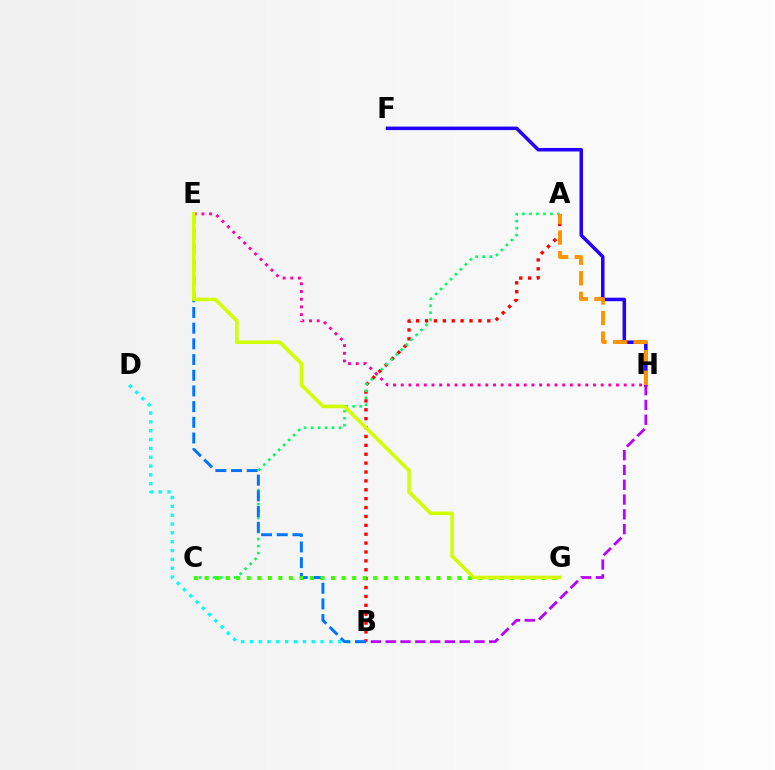{('B', 'D'): [{'color': '#00fff6', 'line_style': 'dotted', 'thickness': 2.4}], ('A', 'B'): [{'color': '#ff0000', 'line_style': 'dotted', 'thickness': 2.41}], ('F', 'H'): [{'color': '#2500ff', 'line_style': 'solid', 'thickness': 2.54}], ('A', 'C'): [{'color': '#00ff5c', 'line_style': 'dotted', 'thickness': 1.9}], ('A', 'H'): [{'color': '#ff9400', 'line_style': 'dashed', 'thickness': 2.79}], ('B', 'H'): [{'color': '#b900ff', 'line_style': 'dashed', 'thickness': 2.01}], ('E', 'H'): [{'color': '#ff00ac', 'line_style': 'dotted', 'thickness': 2.09}], ('B', 'E'): [{'color': '#0074ff', 'line_style': 'dashed', 'thickness': 2.13}], ('C', 'G'): [{'color': '#3dff00', 'line_style': 'dotted', 'thickness': 2.86}], ('E', 'G'): [{'color': '#d1ff00', 'line_style': 'solid', 'thickness': 2.57}]}